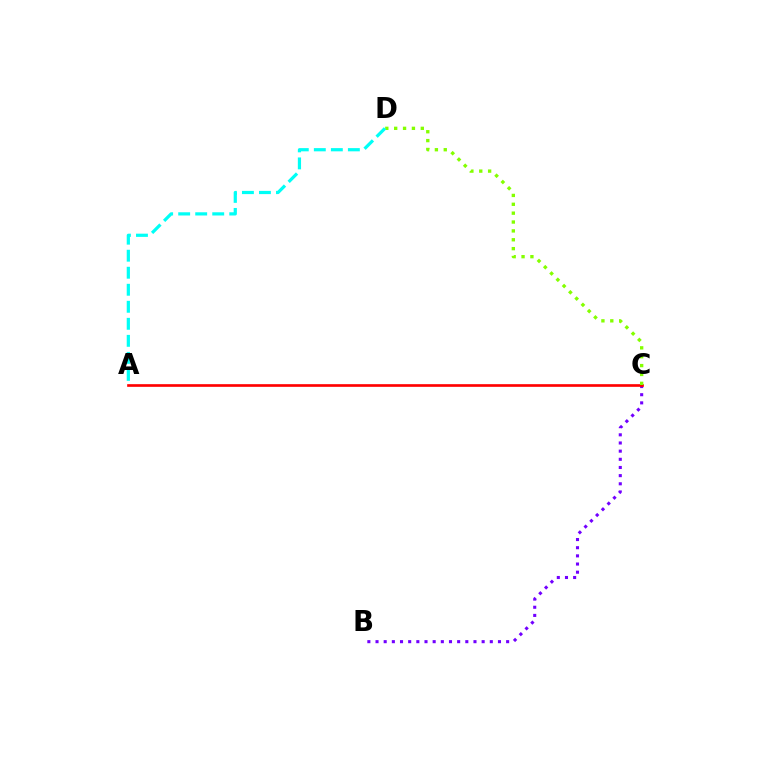{('B', 'C'): [{'color': '#7200ff', 'line_style': 'dotted', 'thickness': 2.22}], ('A', 'C'): [{'color': '#ff0000', 'line_style': 'solid', 'thickness': 1.92}], ('C', 'D'): [{'color': '#84ff00', 'line_style': 'dotted', 'thickness': 2.41}], ('A', 'D'): [{'color': '#00fff6', 'line_style': 'dashed', 'thickness': 2.31}]}